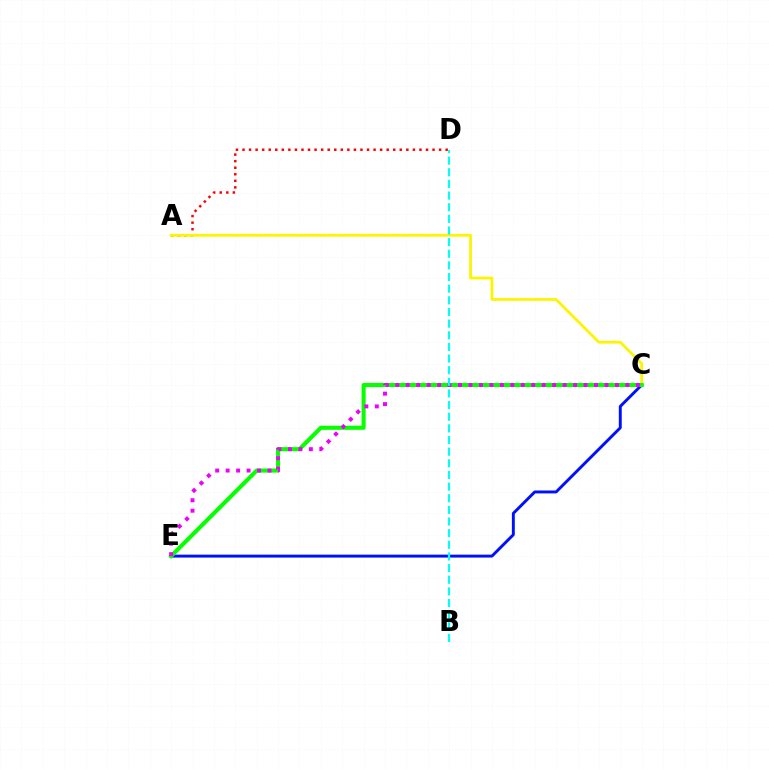{('A', 'D'): [{'color': '#ff0000', 'line_style': 'dotted', 'thickness': 1.78}], ('A', 'C'): [{'color': '#fcf500', 'line_style': 'solid', 'thickness': 1.99}], ('C', 'E'): [{'color': '#0010ff', 'line_style': 'solid', 'thickness': 2.1}, {'color': '#08ff00', 'line_style': 'solid', 'thickness': 2.94}, {'color': '#ee00ff', 'line_style': 'dotted', 'thickness': 2.84}], ('B', 'D'): [{'color': '#00fff6', 'line_style': 'dashed', 'thickness': 1.58}]}